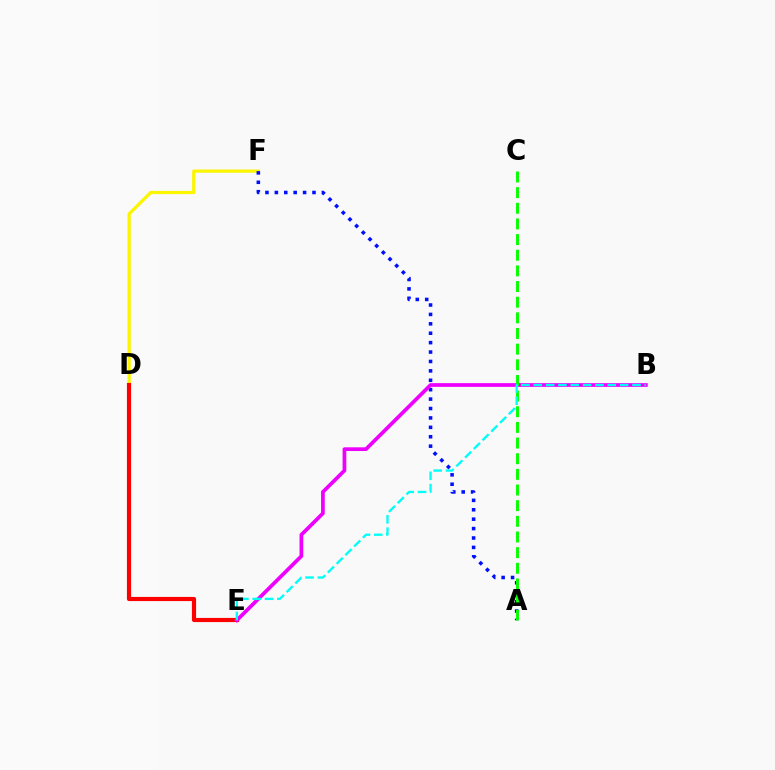{('D', 'F'): [{'color': '#fcf500', 'line_style': 'solid', 'thickness': 2.33}], ('A', 'F'): [{'color': '#0010ff', 'line_style': 'dotted', 'thickness': 2.56}], ('D', 'E'): [{'color': '#ff0000', 'line_style': 'solid', 'thickness': 2.99}], ('B', 'E'): [{'color': '#ee00ff', 'line_style': 'solid', 'thickness': 2.68}, {'color': '#00fff6', 'line_style': 'dashed', 'thickness': 1.68}], ('A', 'C'): [{'color': '#08ff00', 'line_style': 'dashed', 'thickness': 2.13}]}